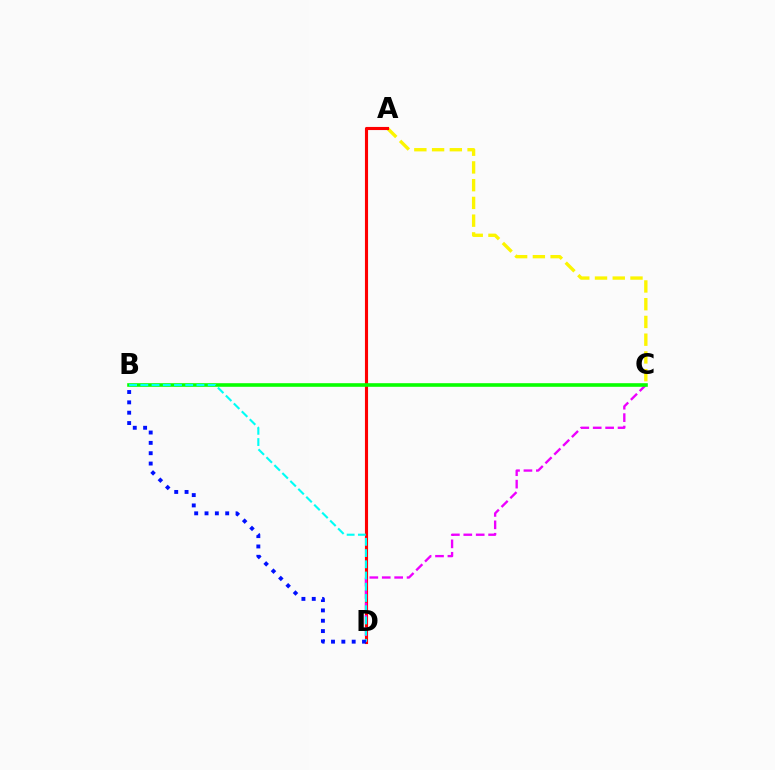{('A', 'C'): [{'color': '#fcf500', 'line_style': 'dashed', 'thickness': 2.41}], ('A', 'D'): [{'color': '#ff0000', 'line_style': 'solid', 'thickness': 2.24}], ('C', 'D'): [{'color': '#ee00ff', 'line_style': 'dashed', 'thickness': 1.69}], ('B', 'C'): [{'color': '#08ff00', 'line_style': 'solid', 'thickness': 2.6}], ('B', 'D'): [{'color': '#00fff6', 'line_style': 'dashed', 'thickness': 1.52}, {'color': '#0010ff', 'line_style': 'dotted', 'thickness': 2.81}]}